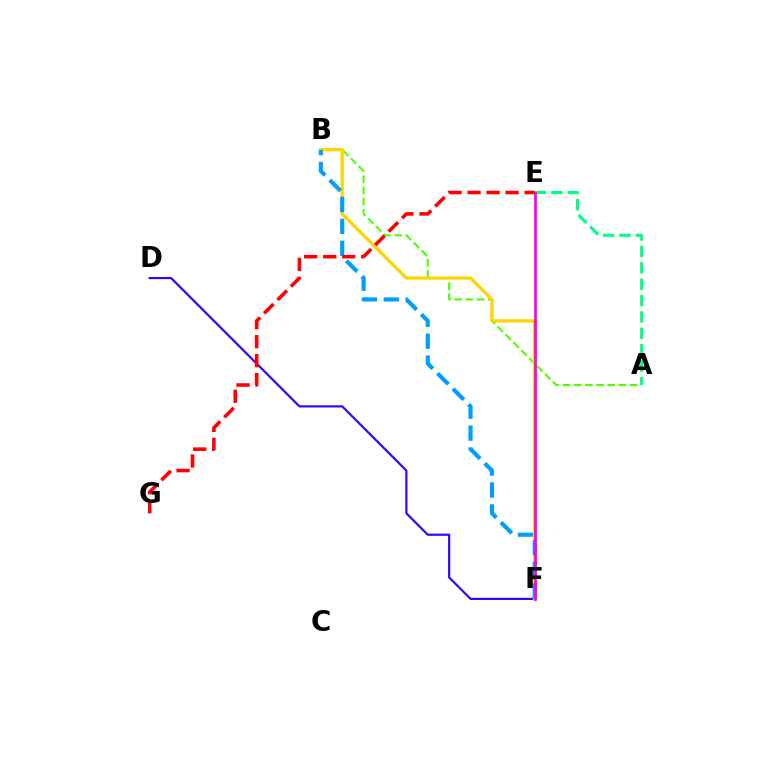{('A', 'E'): [{'color': '#00ff86', 'line_style': 'dashed', 'thickness': 2.23}], ('D', 'F'): [{'color': '#3700ff', 'line_style': 'solid', 'thickness': 1.57}], ('A', 'B'): [{'color': '#4fff00', 'line_style': 'dashed', 'thickness': 1.52}], ('B', 'F'): [{'color': '#ffd500', 'line_style': 'solid', 'thickness': 2.38}, {'color': '#009eff', 'line_style': 'dashed', 'thickness': 2.98}], ('E', 'F'): [{'color': '#ff00ed', 'line_style': 'solid', 'thickness': 1.98}], ('E', 'G'): [{'color': '#ff0000', 'line_style': 'dashed', 'thickness': 2.58}]}